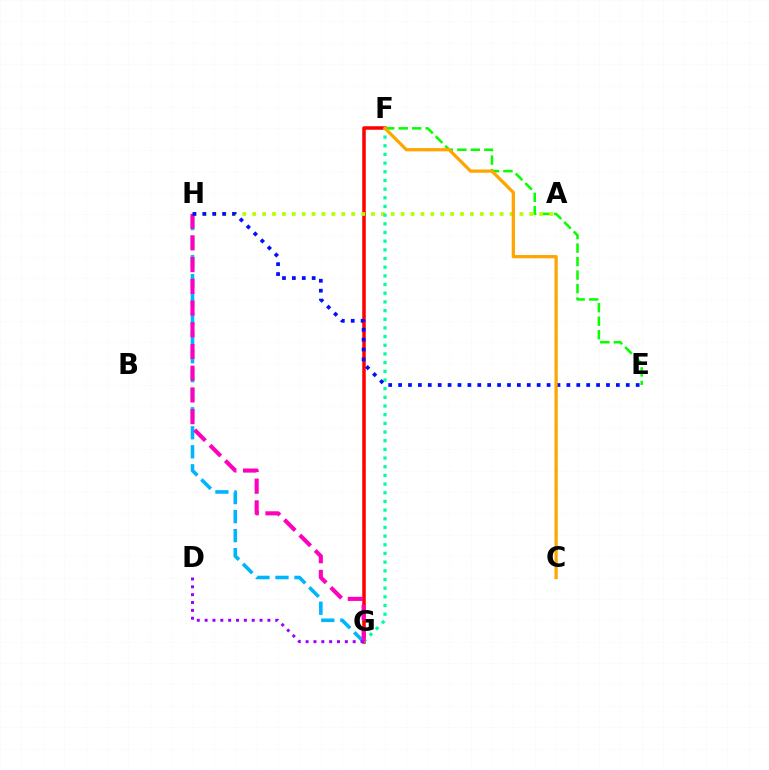{('F', 'G'): [{'color': '#ff0000', 'line_style': 'solid', 'thickness': 2.52}, {'color': '#00ff9d', 'line_style': 'dotted', 'thickness': 2.36}], ('E', 'F'): [{'color': '#08ff00', 'line_style': 'dashed', 'thickness': 1.83}], ('A', 'H'): [{'color': '#b3ff00', 'line_style': 'dotted', 'thickness': 2.69}], ('G', 'H'): [{'color': '#00b5ff', 'line_style': 'dashed', 'thickness': 2.58}, {'color': '#ff00bd', 'line_style': 'dashed', 'thickness': 2.95}], ('E', 'H'): [{'color': '#0010ff', 'line_style': 'dotted', 'thickness': 2.69}], ('C', 'F'): [{'color': '#ffa500', 'line_style': 'solid', 'thickness': 2.34}], ('D', 'G'): [{'color': '#9b00ff', 'line_style': 'dotted', 'thickness': 2.13}]}